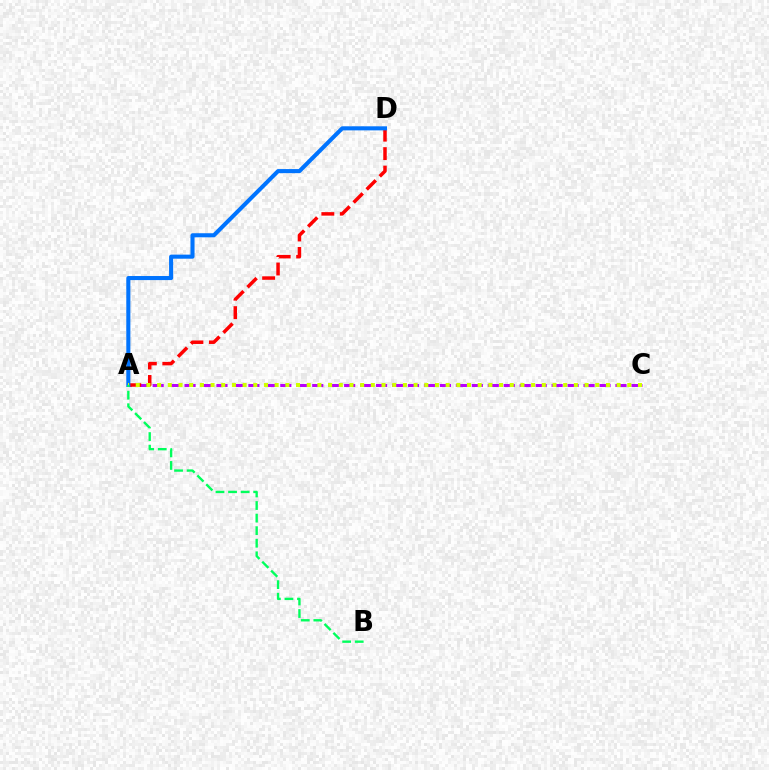{('A', 'C'): [{'color': '#b900ff', 'line_style': 'dashed', 'thickness': 2.17}, {'color': '#d1ff00', 'line_style': 'dotted', 'thickness': 2.9}], ('A', 'D'): [{'color': '#ff0000', 'line_style': 'dashed', 'thickness': 2.51}, {'color': '#0074ff', 'line_style': 'solid', 'thickness': 2.93}], ('A', 'B'): [{'color': '#00ff5c', 'line_style': 'dashed', 'thickness': 1.71}]}